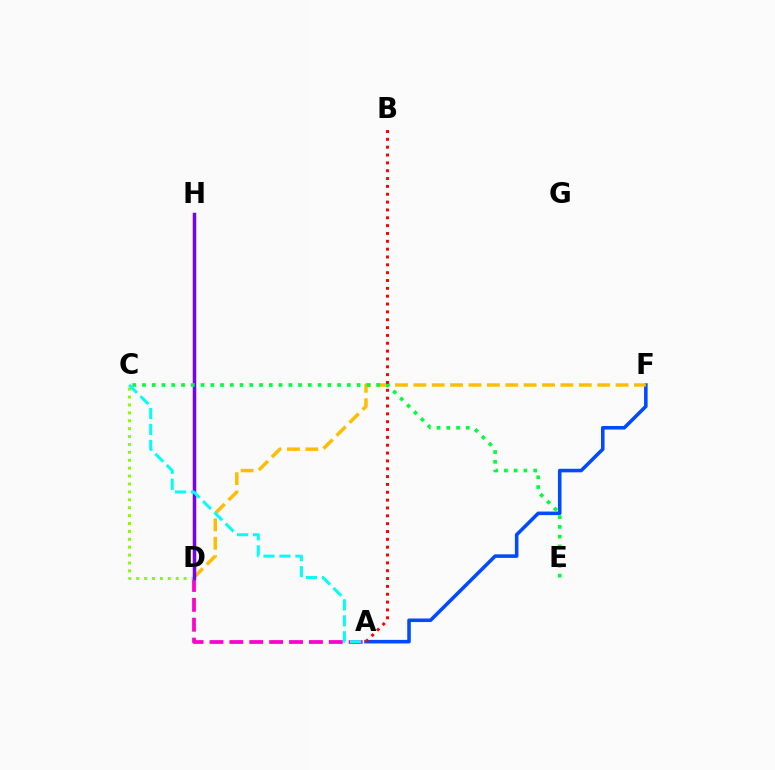{('A', 'F'): [{'color': '#004bff', 'line_style': 'solid', 'thickness': 2.56}], ('A', 'D'): [{'color': '#ff00cf', 'line_style': 'dashed', 'thickness': 2.7}], ('C', 'D'): [{'color': '#84ff00', 'line_style': 'dotted', 'thickness': 2.15}], ('D', 'F'): [{'color': '#ffbd00', 'line_style': 'dashed', 'thickness': 2.5}], ('D', 'H'): [{'color': '#7200ff', 'line_style': 'solid', 'thickness': 2.52}], ('C', 'E'): [{'color': '#00ff39', 'line_style': 'dotted', 'thickness': 2.65}], ('A', 'B'): [{'color': '#ff0000', 'line_style': 'dotted', 'thickness': 2.13}], ('A', 'C'): [{'color': '#00fff6', 'line_style': 'dashed', 'thickness': 2.17}]}